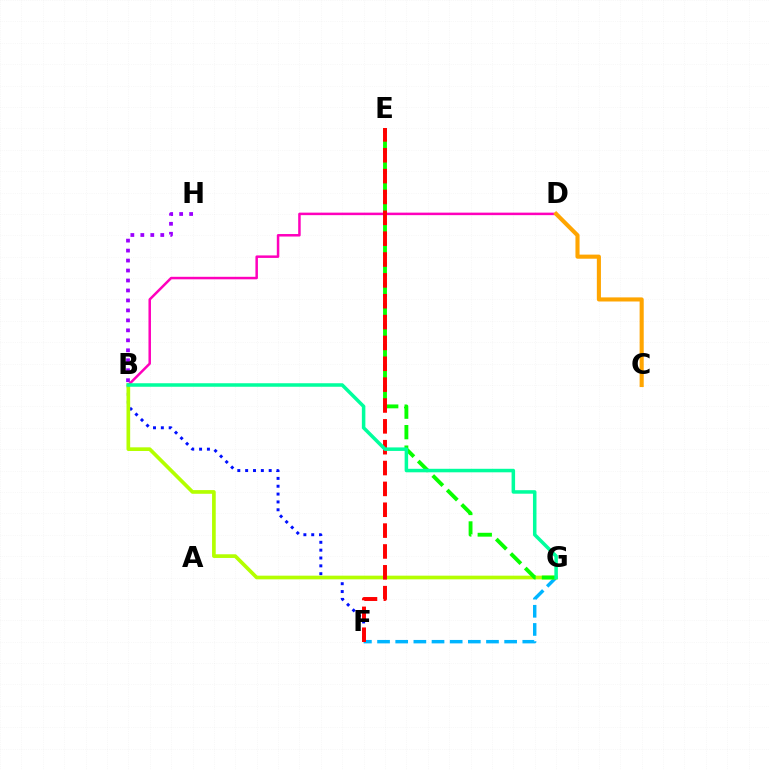{('F', 'G'): [{'color': '#00b5ff', 'line_style': 'dashed', 'thickness': 2.47}], ('B', 'F'): [{'color': '#0010ff', 'line_style': 'dotted', 'thickness': 2.13}], ('B', 'G'): [{'color': '#b3ff00', 'line_style': 'solid', 'thickness': 2.65}, {'color': '#00ff9d', 'line_style': 'solid', 'thickness': 2.53}], ('B', 'H'): [{'color': '#9b00ff', 'line_style': 'dotted', 'thickness': 2.71}], ('B', 'D'): [{'color': '#ff00bd', 'line_style': 'solid', 'thickness': 1.8}], ('E', 'G'): [{'color': '#08ff00', 'line_style': 'dashed', 'thickness': 2.78}], ('C', 'D'): [{'color': '#ffa500', 'line_style': 'solid', 'thickness': 2.95}], ('E', 'F'): [{'color': '#ff0000', 'line_style': 'dashed', 'thickness': 2.83}]}